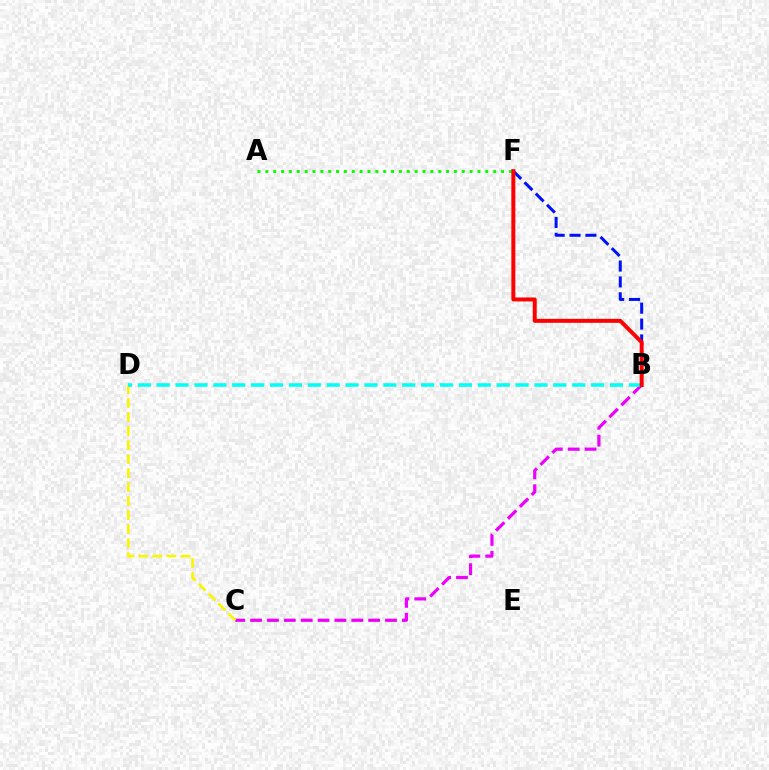{('A', 'F'): [{'color': '#08ff00', 'line_style': 'dotted', 'thickness': 2.13}], ('B', 'F'): [{'color': '#0010ff', 'line_style': 'dashed', 'thickness': 2.16}, {'color': '#ff0000', 'line_style': 'solid', 'thickness': 2.86}], ('B', 'C'): [{'color': '#ee00ff', 'line_style': 'dashed', 'thickness': 2.29}], ('C', 'D'): [{'color': '#fcf500', 'line_style': 'dashed', 'thickness': 1.9}], ('B', 'D'): [{'color': '#00fff6', 'line_style': 'dashed', 'thickness': 2.57}]}